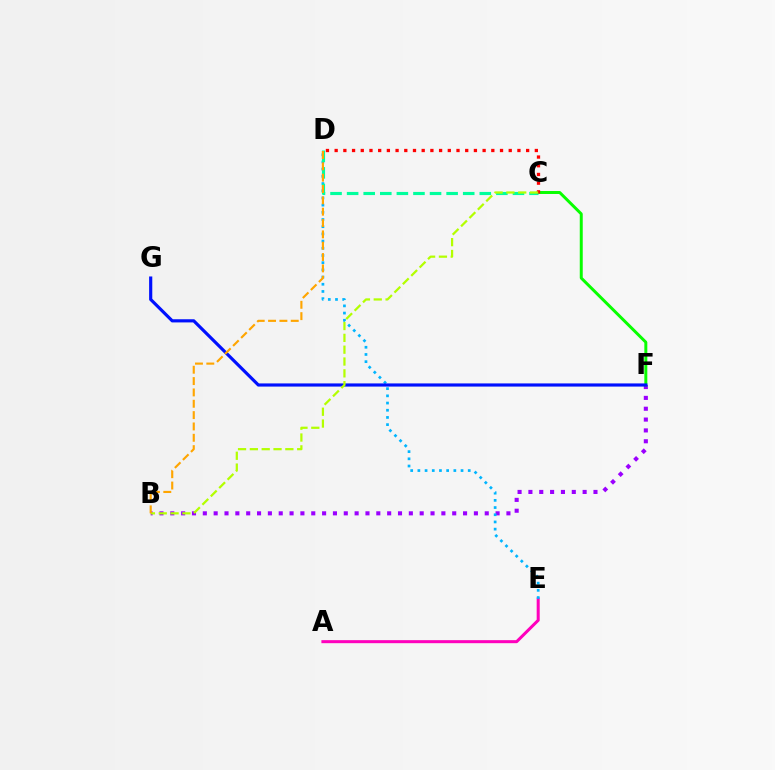{('B', 'F'): [{'color': '#9b00ff', 'line_style': 'dotted', 'thickness': 2.95}], ('A', 'E'): [{'color': '#ff00bd', 'line_style': 'solid', 'thickness': 2.18}], ('D', 'E'): [{'color': '#00b5ff', 'line_style': 'dotted', 'thickness': 1.95}], ('C', 'F'): [{'color': '#08ff00', 'line_style': 'solid', 'thickness': 2.14}], ('C', 'D'): [{'color': '#00ff9d', 'line_style': 'dashed', 'thickness': 2.25}, {'color': '#ff0000', 'line_style': 'dotted', 'thickness': 2.36}], ('F', 'G'): [{'color': '#0010ff', 'line_style': 'solid', 'thickness': 2.28}], ('B', 'C'): [{'color': '#b3ff00', 'line_style': 'dashed', 'thickness': 1.61}], ('B', 'D'): [{'color': '#ffa500', 'line_style': 'dashed', 'thickness': 1.54}]}